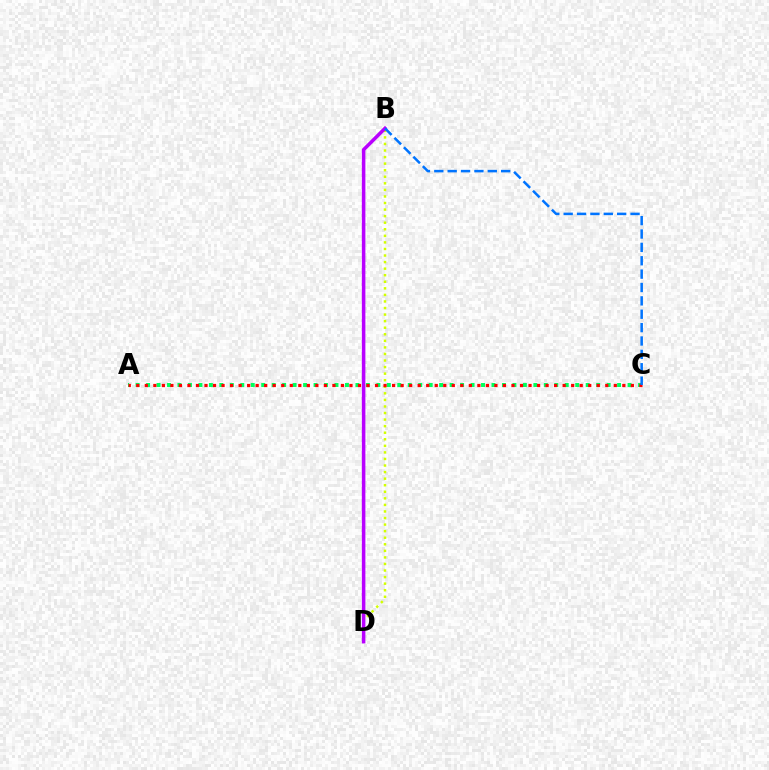{('B', 'D'): [{'color': '#d1ff00', 'line_style': 'dotted', 'thickness': 1.78}, {'color': '#b900ff', 'line_style': 'solid', 'thickness': 2.54}], ('A', 'C'): [{'color': '#00ff5c', 'line_style': 'dotted', 'thickness': 2.84}, {'color': '#ff0000', 'line_style': 'dotted', 'thickness': 2.32}], ('B', 'C'): [{'color': '#0074ff', 'line_style': 'dashed', 'thickness': 1.82}]}